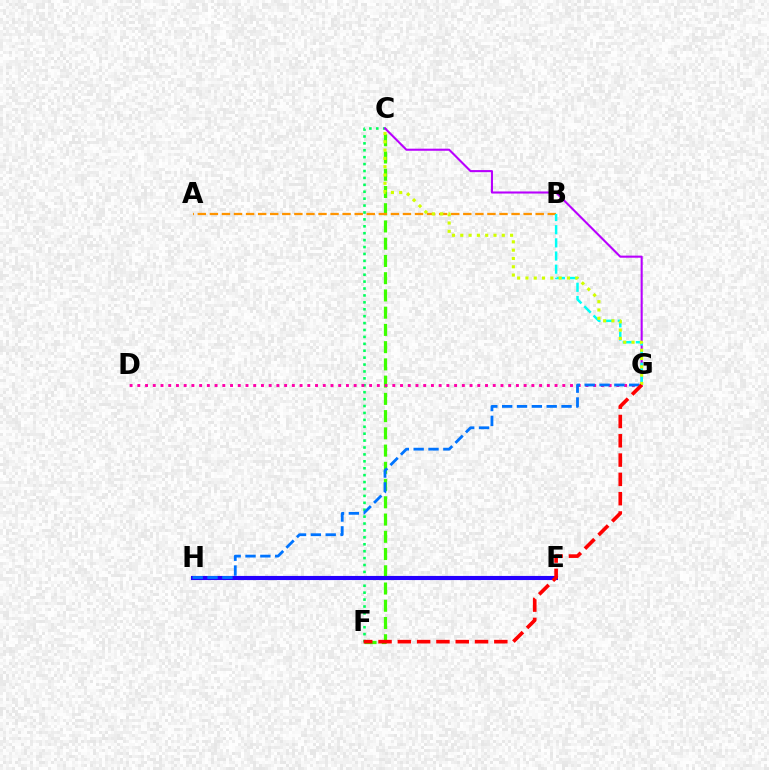{('C', 'F'): [{'color': '#00ff5c', 'line_style': 'dotted', 'thickness': 1.88}, {'color': '#3dff00', 'line_style': 'dashed', 'thickness': 2.34}], ('E', 'H'): [{'color': '#2500ff', 'line_style': 'solid', 'thickness': 2.96}], ('A', 'B'): [{'color': '#ff9400', 'line_style': 'dashed', 'thickness': 1.64}], ('C', 'G'): [{'color': '#b900ff', 'line_style': 'solid', 'thickness': 1.51}, {'color': '#d1ff00', 'line_style': 'dotted', 'thickness': 2.26}], ('B', 'G'): [{'color': '#00fff6', 'line_style': 'dashed', 'thickness': 1.79}], ('D', 'G'): [{'color': '#ff00ac', 'line_style': 'dotted', 'thickness': 2.1}], ('G', 'H'): [{'color': '#0074ff', 'line_style': 'dashed', 'thickness': 2.02}], ('F', 'G'): [{'color': '#ff0000', 'line_style': 'dashed', 'thickness': 2.62}]}